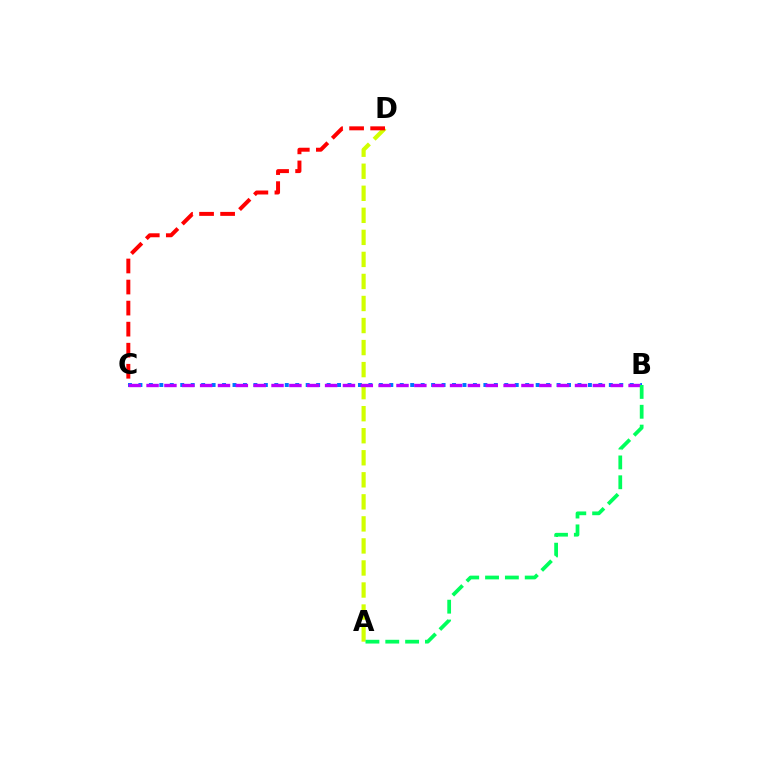{('A', 'D'): [{'color': '#d1ff00', 'line_style': 'dashed', 'thickness': 2.99}], ('B', 'C'): [{'color': '#0074ff', 'line_style': 'dotted', 'thickness': 2.84}, {'color': '#b900ff', 'line_style': 'dashed', 'thickness': 2.43}], ('C', 'D'): [{'color': '#ff0000', 'line_style': 'dashed', 'thickness': 2.86}], ('A', 'B'): [{'color': '#00ff5c', 'line_style': 'dashed', 'thickness': 2.7}]}